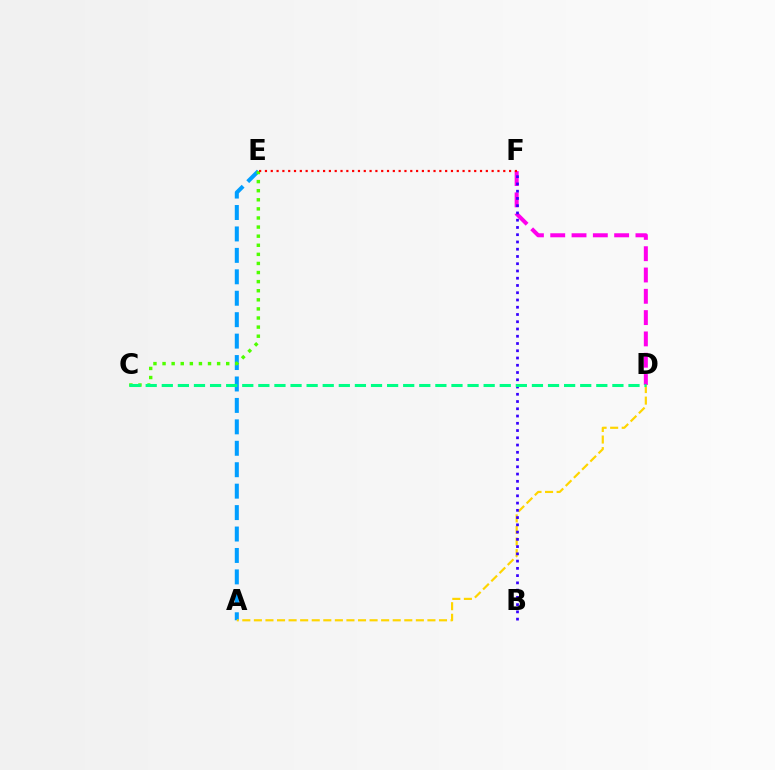{('A', 'E'): [{'color': '#009eff', 'line_style': 'dashed', 'thickness': 2.91}], ('D', 'F'): [{'color': '#ff00ed', 'line_style': 'dashed', 'thickness': 2.89}], ('A', 'D'): [{'color': '#ffd500', 'line_style': 'dashed', 'thickness': 1.57}], ('C', 'E'): [{'color': '#4fff00', 'line_style': 'dotted', 'thickness': 2.47}], ('E', 'F'): [{'color': '#ff0000', 'line_style': 'dotted', 'thickness': 1.58}], ('B', 'F'): [{'color': '#3700ff', 'line_style': 'dotted', 'thickness': 1.97}], ('C', 'D'): [{'color': '#00ff86', 'line_style': 'dashed', 'thickness': 2.19}]}